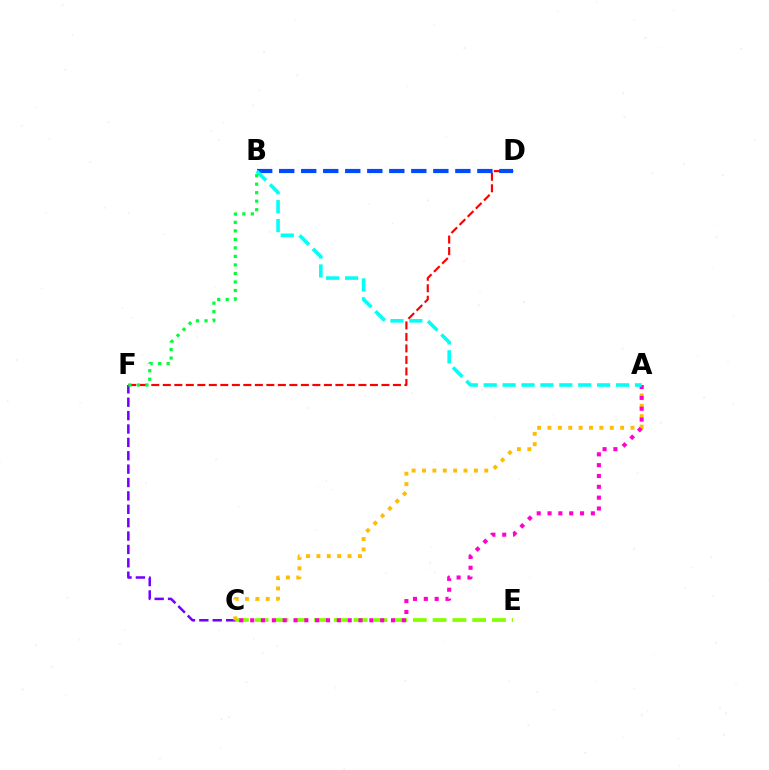{('D', 'F'): [{'color': '#ff0000', 'line_style': 'dashed', 'thickness': 1.56}], ('C', 'E'): [{'color': '#84ff00', 'line_style': 'dashed', 'thickness': 2.69}], ('B', 'D'): [{'color': '#004bff', 'line_style': 'dashed', 'thickness': 2.99}], ('C', 'F'): [{'color': '#7200ff', 'line_style': 'dashed', 'thickness': 1.82}], ('A', 'C'): [{'color': '#ffbd00', 'line_style': 'dotted', 'thickness': 2.82}, {'color': '#ff00cf', 'line_style': 'dotted', 'thickness': 2.94}], ('A', 'B'): [{'color': '#00fff6', 'line_style': 'dashed', 'thickness': 2.57}], ('B', 'F'): [{'color': '#00ff39', 'line_style': 'dotted', 'thickness': 2.31}]}